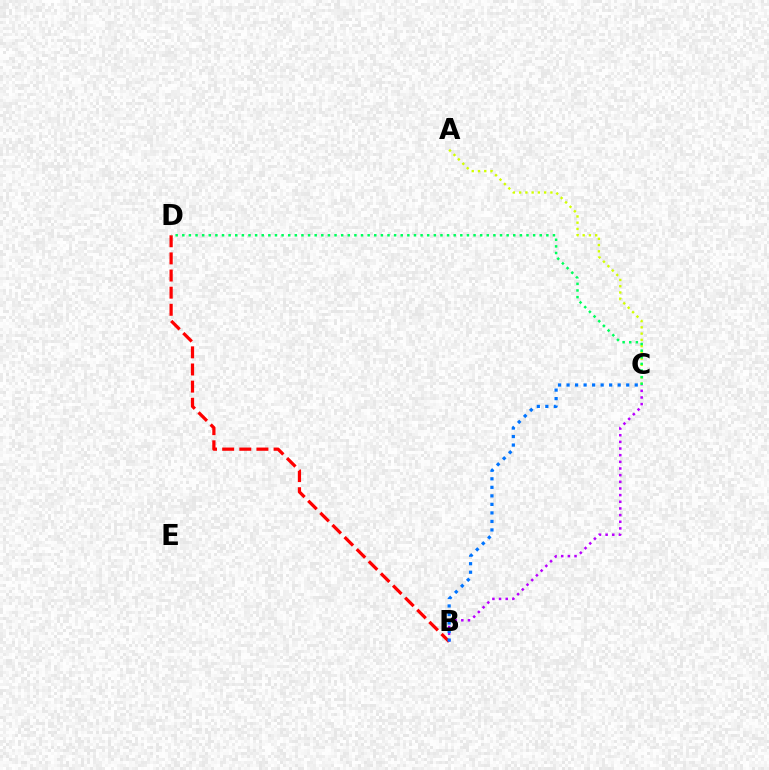{('B', 'D'): [{'color': '#ff0000', 'line_style': 'dashed', 'thickness': 2.33}], ('A', 'C'): [{'color': '#d1ff00', 'line_style': 'dotted', 'thickness': 1.7}], ('B', 'C'): [{'color': '#b900ff', 'line_style': 'dotted', 'thickness': 1.81}, {'color': '#0074ff', 'line_style': 'dotted', 'thickness': 2.32}], ('C', 'D'): [{'color': '#00ff5c', 'line_style': 'dotted', 'thickness': 1.8}]}